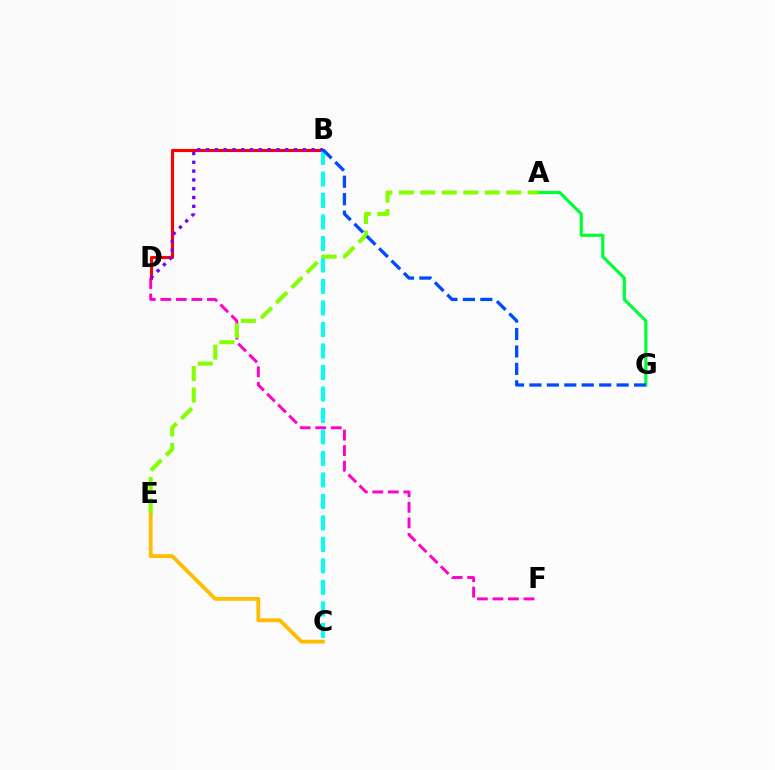{('D', 'F'): [{'color': '#ff00cf', 'line_style': 'dashed', 'thickness': 2.11}], ('B', 'D'): [{'color': '#ff0000', 'line_style': 'solid', 'thickness': 2.22}, {'color': '#7200ff', 'line_style': 'dotted', 'thickness': 2.39}], ('C', 'E'): [{'color': '#ffbd00', 'line_style': 'solid', 'thickness': 2.74}], ('A', 'G'): [{'color': '#00ff39', 'line_style': 'solid', 'thickness': 2.3}], ('B', 'C'): [{'color': '#00fff6', 'line_style': 'dashed', 'thickness': 2.92}], ('A', 'E'): [{'color': '#84ff00', 'line_style': 'dashed', 'thickness': 2.92}], ('B', 'G'): [{'color': '#004bff', 'line_style': 'dashed', 'thickness': 2.37}]}